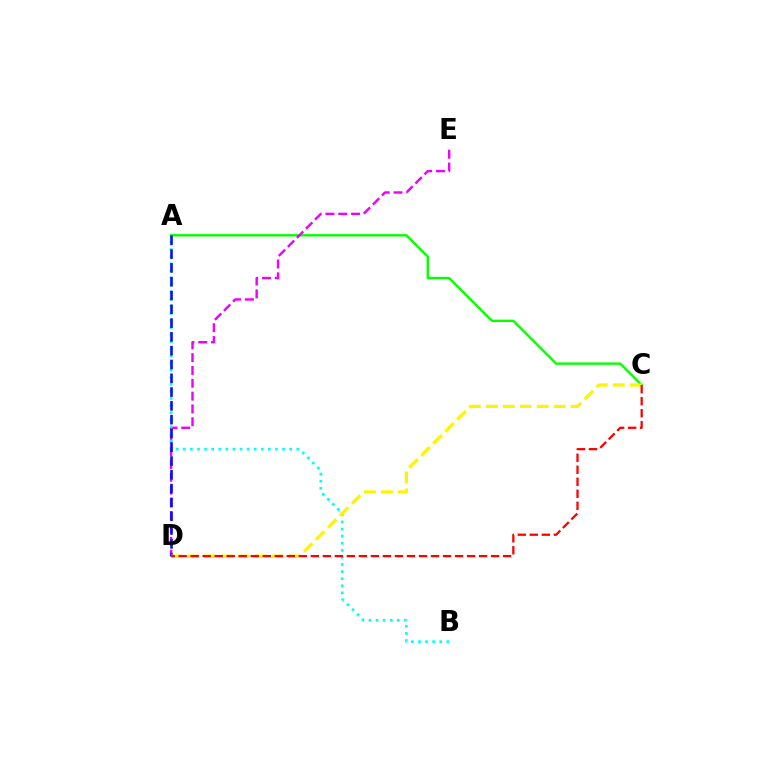{('A', 'C'): [{'color': '#08ff00', 'line_style': 'solid', 'thickness': 1.72}], ('D', 'E'): [{'color': '#ee00ff', 'line_style': 'dashed', 'thickness': 1.74}], ('A', 'B'): [{'color': '#00fff6', 'line_style': 'dotted', 'thickness': 1.93}], ('A', 'D'): [{'color': '#0010ff', 'line_style': 'dashed', 'thickness': 1.87}], ('C', 'D'): [{'color': '#fcf500', 'line_style': 'dashed', 'thickness': 2.31}, {'color': '#ff0000', 'line_style': 'dashed', 'thickness': 1.63}]}